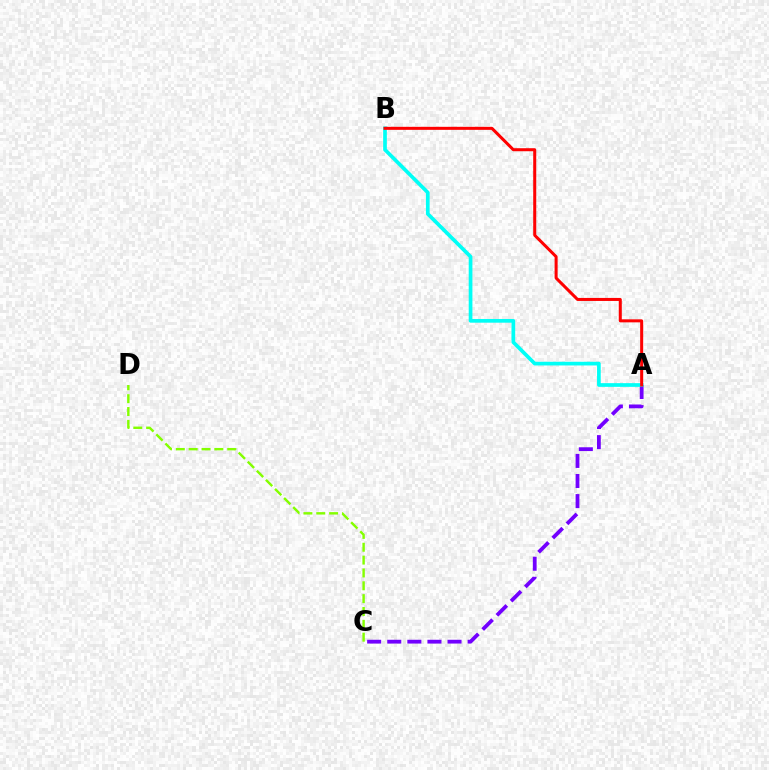{('C', 'D'): [{'color': '#84ff00', 'line_style': 'dashed', 'thickness': 1.75}], ('A', 'C'): [{'color': '#7200ff', 'line_style': 'dashed', 'thickness': 2.73}], ('A', 'B'): [{'color': '#00fff6', 'line_style': 'solid', 'thickness': 2.66}, {'color': '#ff0000', 'line_style': 'solid', 'thickness': 2.18}]}